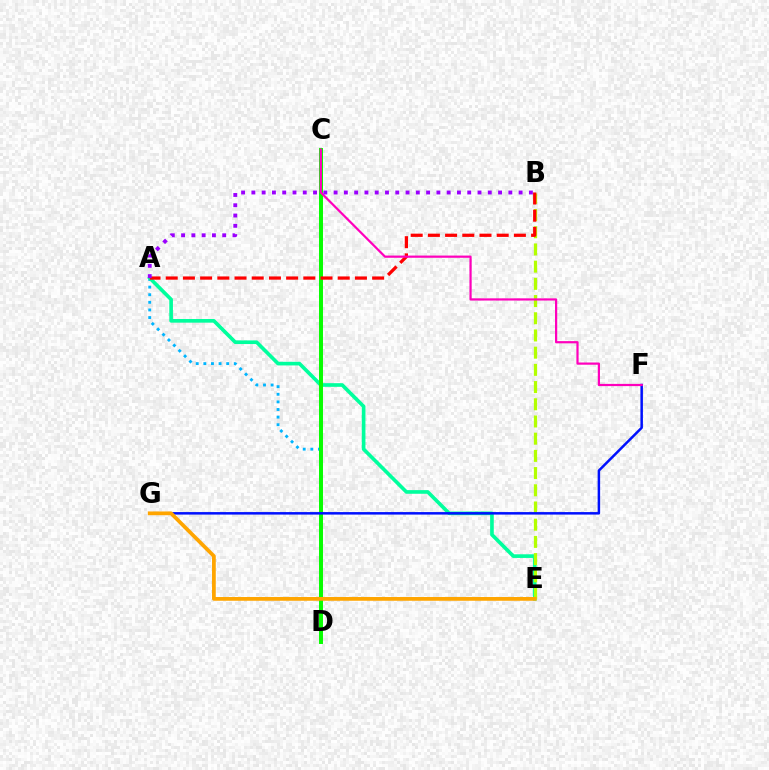{('A', 'D'): [{'color': '#00b5ff', 'line_style': 'dotted', 'thickness': 2.07}], ('A', 'E'): [{'color': '#00ff9d', 'line_style': 'solid', 'thickness': 2.63}], ('B', 'E'): [{'color': '#b3ff00', 'line_style': 'dashed', 'thickness': 2.34}], ('C', 'D'): [{'color': '#08ff00', 'line_style': 'solid', 'thickness': 2.86}], ('F', 'G'): [{'color': '#0010ff', 'line_style': 'solid', 'thickness': 1.8}], ('A', 'B'): [{'color': '#ff0000', 'line_style': 'dashed', 'thickness': 2.34}, {'color': '#9b00ff', 'line_style': 'dotted', 'thickness': 2.79}], ('C', 'F'): [{'color': '#ff00bd', 'line_style': 'solid', 'thickness': 1.59}], ('E', 'G'): [{'color': '#ffa500', 'line_style': 'solid', 'thickness': 2.7}]}